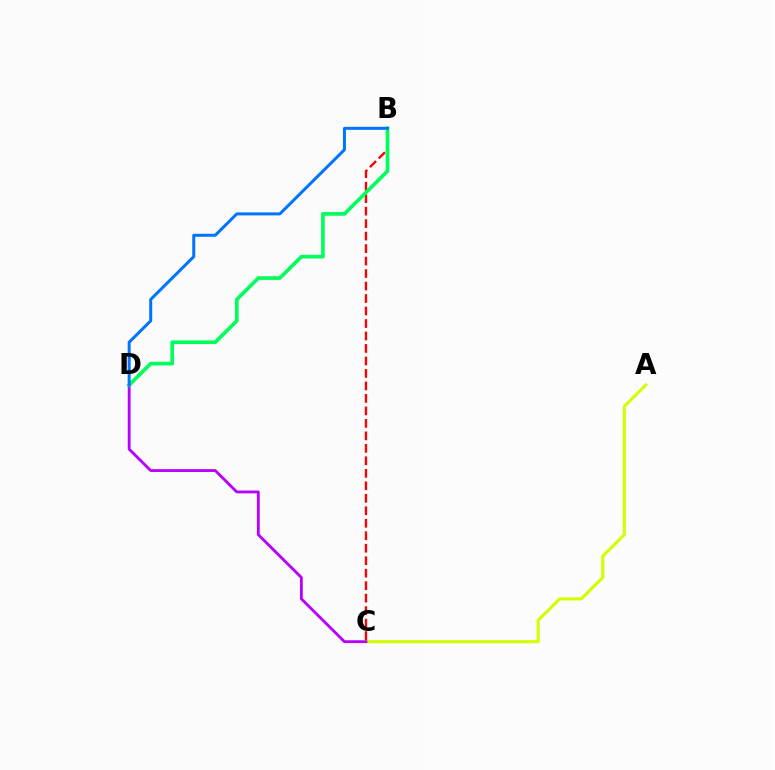{('B', 'C'): [{'color': '#ff0000', 'line_style': 'dashed', 'thickness': 1.7}], ('A', 'C'): [{'color': '#d1ff00', 'line_style': 'solid', 'thickness': 2.22}], ('C', 'D'): [{'color': '#b900ff', 'line_style': 'solid', 'thickness': 2.03}], ('B', 'D'): [{'color': '#00ff5c', 'line_style': 'solid', 'thickness': 2.65}, {'color': '#0074ff', 'line_style': 'solid', 'thickness': 2.16}]}